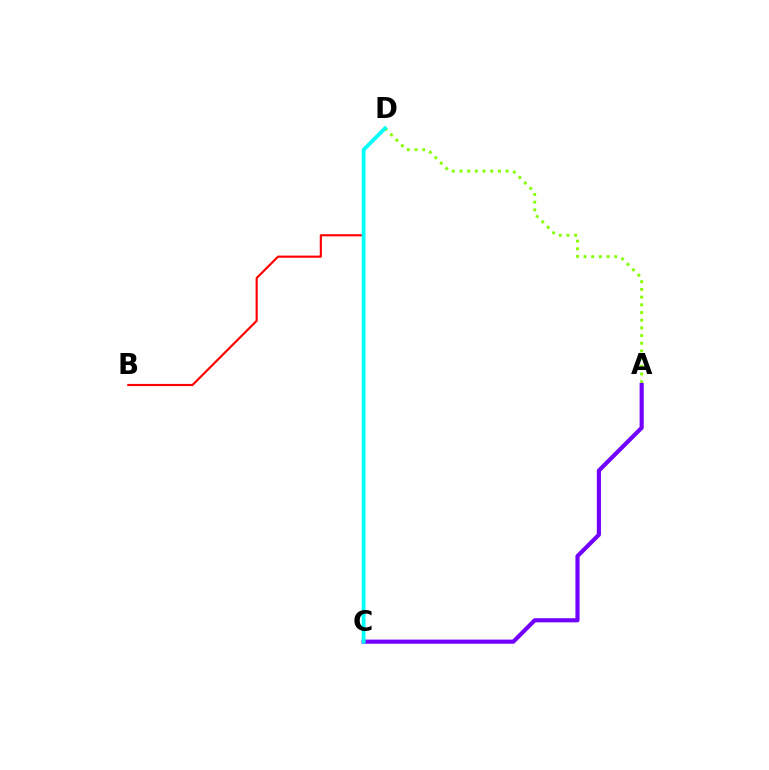{('A', 'D'): [{'color': '#84ff00', 'line_style': 'dotted', 'thickness': 2.09}], ('A', 'C'): [{'color': '#7200ff', 'line_style': 'solid', 'thickness': 2.98}], ('B', 'D'): [{'color': '#ff0000', 'line_style': 'solid', 'thickness': 1.55}], ('C', 'D'): [{'color': '#00fff6', 'line_style': 'solid', 'thickness': 2.72}]}